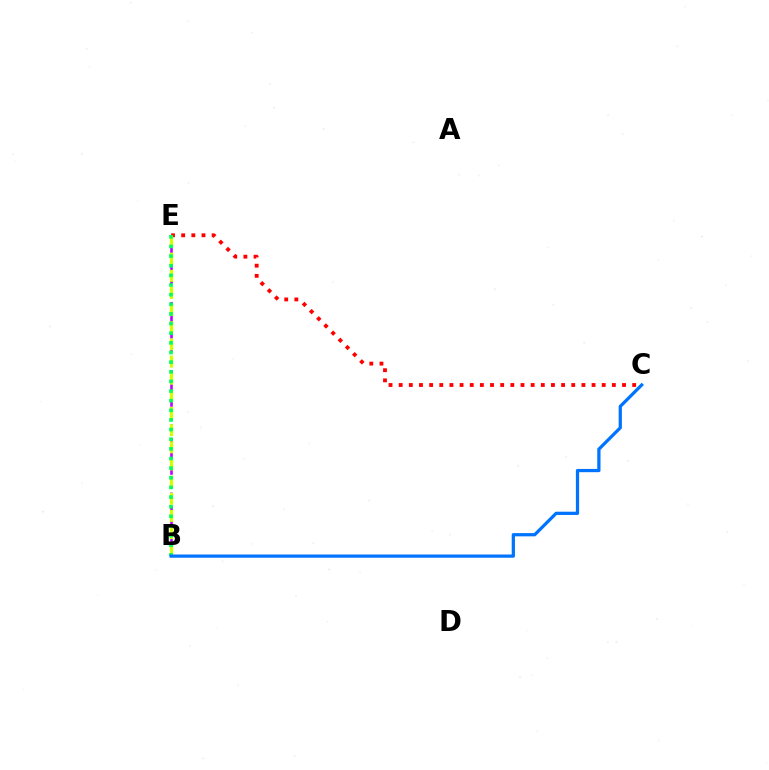{('C', 'E'): [{'color': '#ff0000', 'line_style': 'dotted', 'thickness': 2.76}], ('B', 'E'): [{'color': '#b900ff', 'line_style': 'dashed', 'thickness': 1.85}, {'color': '#d1ff00', 'line_style': 'dashed', 'thickness': 2.33}, {'color': '#00ff5c', 'line_style': 'dotted', 'thickness': 2.62}], ('B', 'C'): [{'color': '#0074ff', 'line_style': 'solid', 'thickness': 2.33}]}